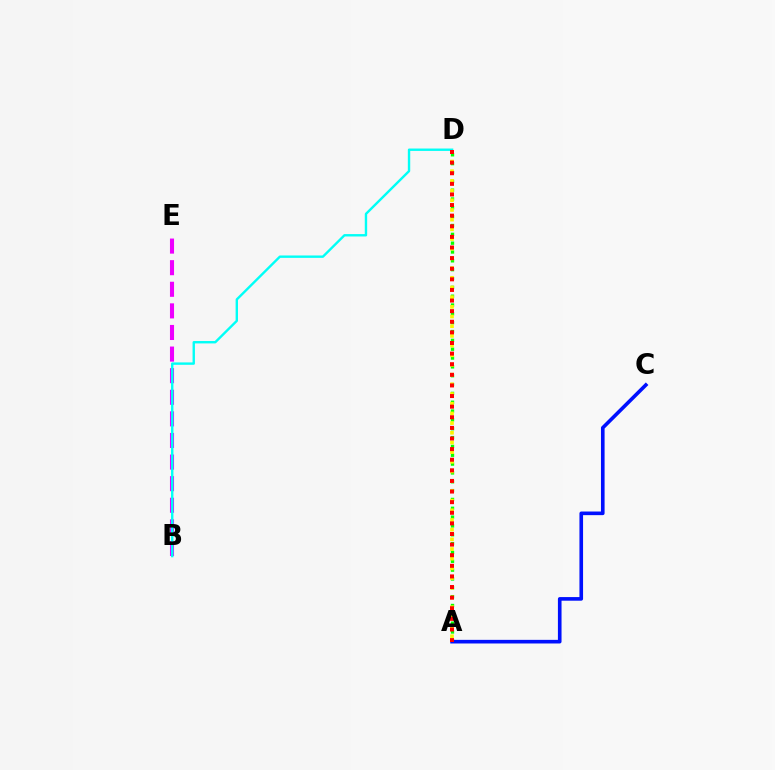{('A', 'D'): [{'color': '#08ff00', 'line_style': 'dotted', 'thickness': 2.4}, {'color': '#fcf500', 'line_style': 'dotted', 'thickness': 2.63}, {'color': '#ff0000', 'line_style': 'dotted', 'thickness': 2.88}], ('B', 'E'): [{'color': '#ee00ff', 'line_style': 'dashed', 'thickness': 2.93}], ('B', 'D'): [{'color': '#00fff6', 'line_style': 'solid', 'thickness': 1.72}], ('A', 'C'): [{'color': '#0010ff', 'line_style': 'solid', 'thickness': 2.61}]}